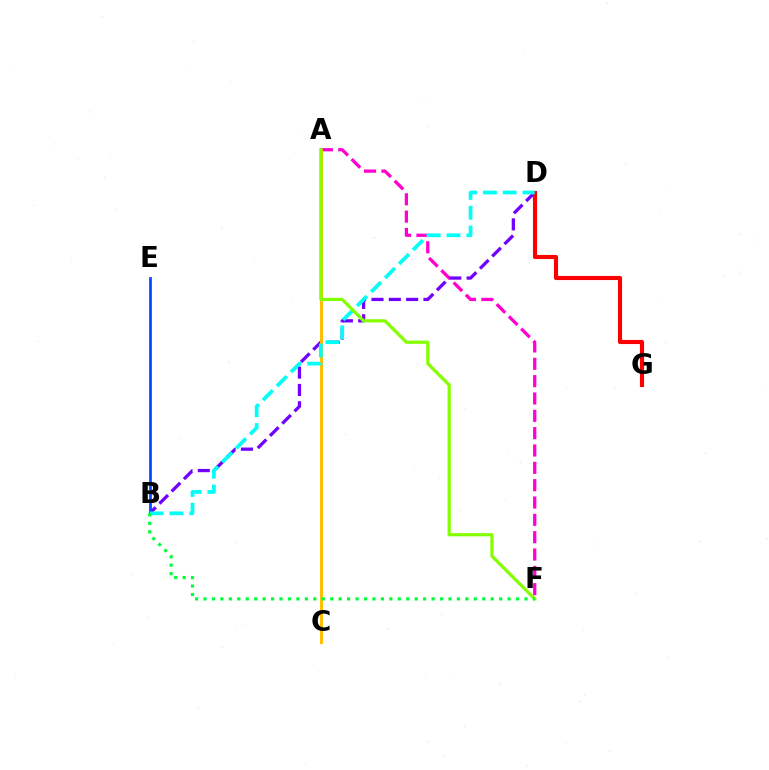{('A', 'F'): [{'color': '#ff00cf', 'line_style': 'dashed', 'thickness': 2.36}, {'color': '#84ff00', 'line_style': 'solid', 'thickness': 2.31}], ('B', 'D'): [{'color': '#7200ff', 'line_style': 'dashed', 'thickness': 2.35}, {'color': '#00fff6', 'line_style': 'dashed', 'thickness': 2.69}], ('A', 'C'): [{'color': '#ffbd00', 'line_style': 'solid', 'thickness': 2.11}], ('B', 'E'): [{'color': '#004bff', 'line_style': 'solid', 'thickness': 1.97}], ('D', 'G'): [{'color': '#ff0000', 'line_style': 'solid', 'thickness': 2.96}], ('B', 'F'): [{'color': '#00ff39', 'line_style': 'dotted', 'thickness': 2.3}]}